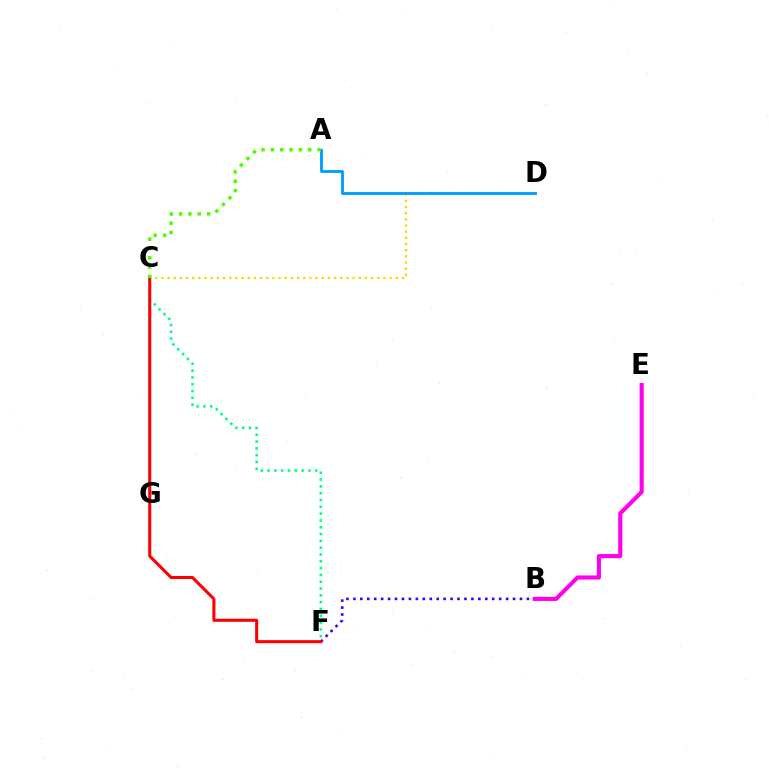{('C', 'F'): [{'color': '#00ff86', 'line_style': 'dotted', 'thickness': 1.85}, {'color': '#ff0000', 'line_style': 'solid', 'thickness': 2.19}], ('B', 'F'): [{'color': '#3700ff', 'line_style': 'dotted', 'thickness': 1.89}], ('C', 'D'): [{'color': '#ffd500', 'line_style': 'dotted', 'thickness': 1.68}], ('A', 'D'): [{'color': '#009eff', 'line_style': 'solid', 'thickness': 2.06}], ('B', 'E'): [{'color': '#ff00ed', 'line_style': 'solid', 'thickness': 2.95}], ('A', 'C'): [{'color': '#4fff00', 'line_style': 'dotted', 'thickness': 2.54}]}